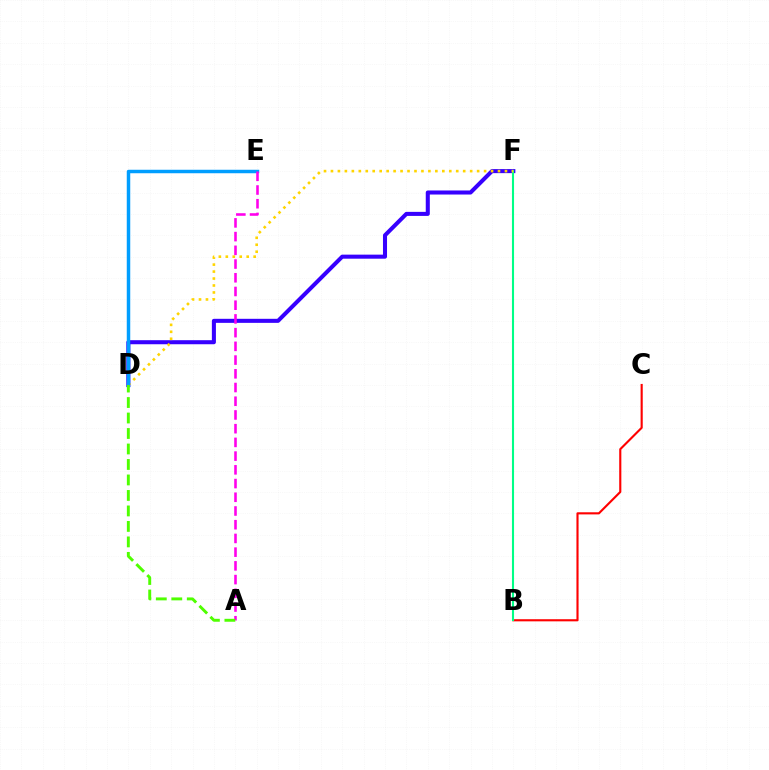{('D', 'F'): [{'color': '#3700ff', 'line_style': 'solid', 'thickness': 2.92}, {'color': '#ffd500', 'line_style': 'dotted', 'thickness': 1.89}], ('B', 'C'): [{'color': '#ff0000', 'line_style': 'solid', 'thickness': 1.53}], ('B', 'F'): [{'color': '#00ff86', 'line_style': 'solid', 'thickness': 1.5}], ('D', 'E'): [{'color': '#009eff', 'line_style': 'solid', 'thickness': 2.5}], ('A', 'E'): [{'color': '#ff00ed', 'line_style': 'dashed', 'thickness': 1.86}], ('A', 'D'): [{'color': '#4fff00', 'line_style': 'dashed', 'thickness': 2.1}]}